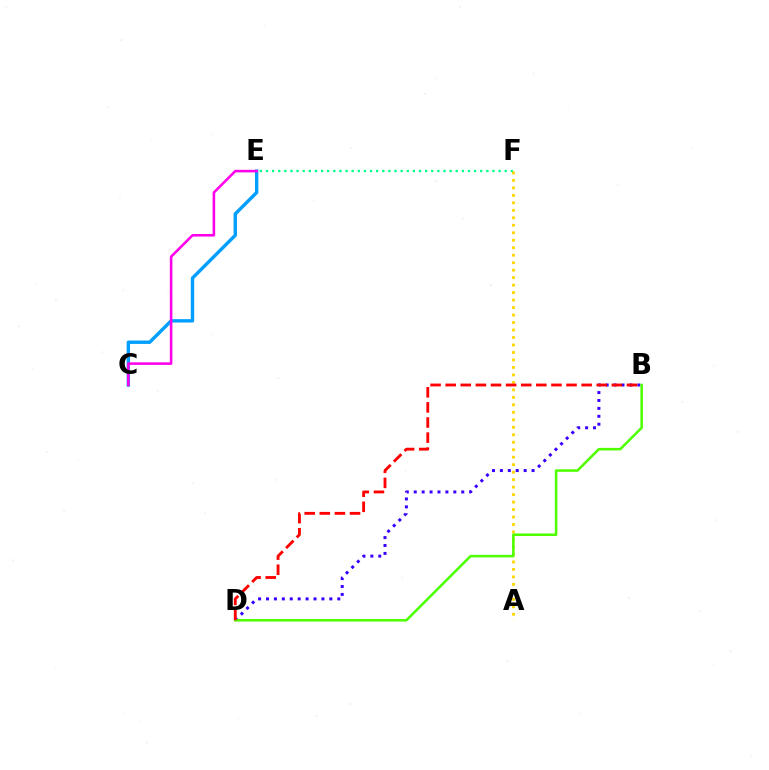{('C', 'E'): [{'color': '#009eff', 'line_style': 'solid', 'thickness': 2.44}, {'color': '#ff00ed', 'line_style': 'solid', 'thickness': 1.85}], ('E', 'F'): [{'color': '#00ff86', 'line_style': 'dotted', 'thickness': 1.66}], ('A', 'F'): [{'color': '#ffd500', 'line_style': 'dotted', 'thickness': 2.03}], ('B', 'D'): [{'color': '#3700ff', 'line_style': 'dotted', 'thickness': 2.15}, {'color': '#4fff00', 'line_style': 'solid', 'thickness': 1.84}, {'color': '#ff0000', 'line_style': 'dashed', 'thickness': 2.05}]}